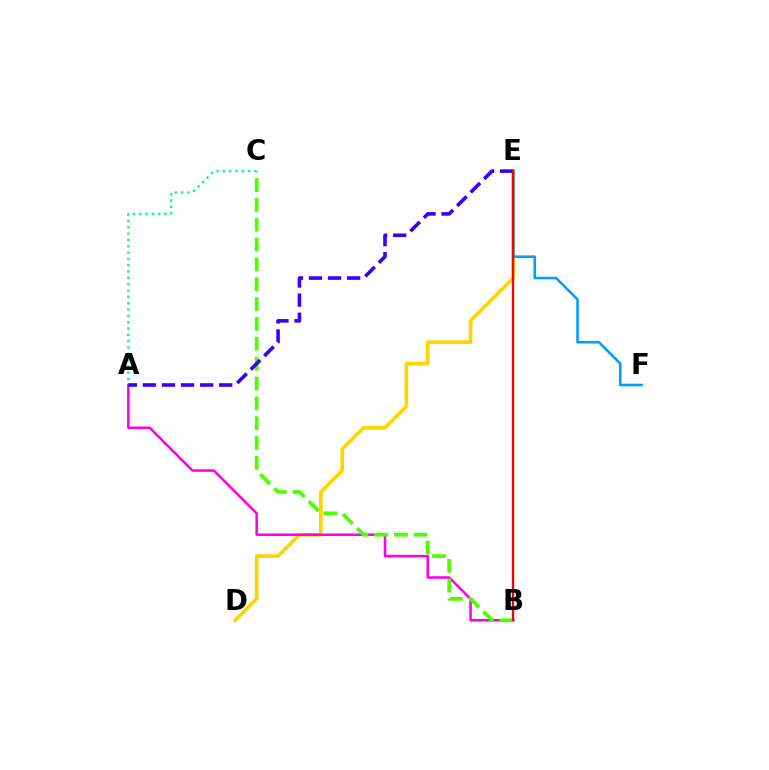{('D', 'E'): [{'color': '#ffd500', 'line_style': 'solid', 'thickness': 2.64}], ('A', 'B'): [{'color': '#ff00ed', 'line_style': 'solid', 'thickness': 1.84}], ('B', 'C'): [{'color': '#4fff00', 'line_style': 'dashed', 'thickness': 2.69}], ('E', 'F'): [{'color': '#009eff', 'line_style': 'solid', 'thickness': 1.86}], ('A', 'C'): [{'color': '#00ff86', 'line_style': 'dotted', 'thickness': 1.72}], ('A', 'E'): [{'color': '#3700ff', 'line_style': 'dashed', 'thickness': 2.59}], ('B', 'E'): [{'color': '#ff0000', 'line_style': 'solid', 'thickness': 1.65}]}